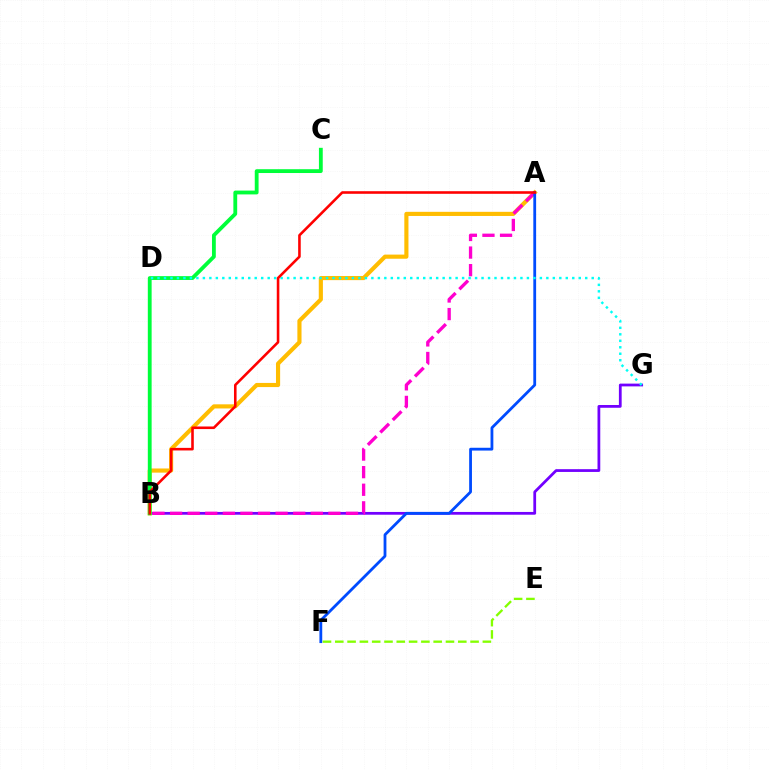{('B', 'G'): [{'color': '#7200ff', 'line_style': 'solid', 'thickness': 1.99}], ('A', 'B'): [{'color': '#ffbd00', 'line_style': 'solid', 'thickness': 2.98}, {'color': '#ff00cf', 'line_style': 'dashed', 'thickness': 2.39}, {'color': '#ff0000', 'line_style': 'solid', 'thickness': 1.86}], ('B', 'C'): [{'color': '#00ff39', 'line_style': 'solid', 'thickness': 2.75}], ('A', 'F'): [{'color': '#004bff', 'line_style': 'solid', 'thickness': 2.02}], ('D', 'G'): [{'color': '#00fff6', 'line_style': 'dotted', 'thickness': 1.76}], ('E', 'F'): [{'color': '#84ff00', 'line_style': 'dashed', 'thickness': 1.67}]}